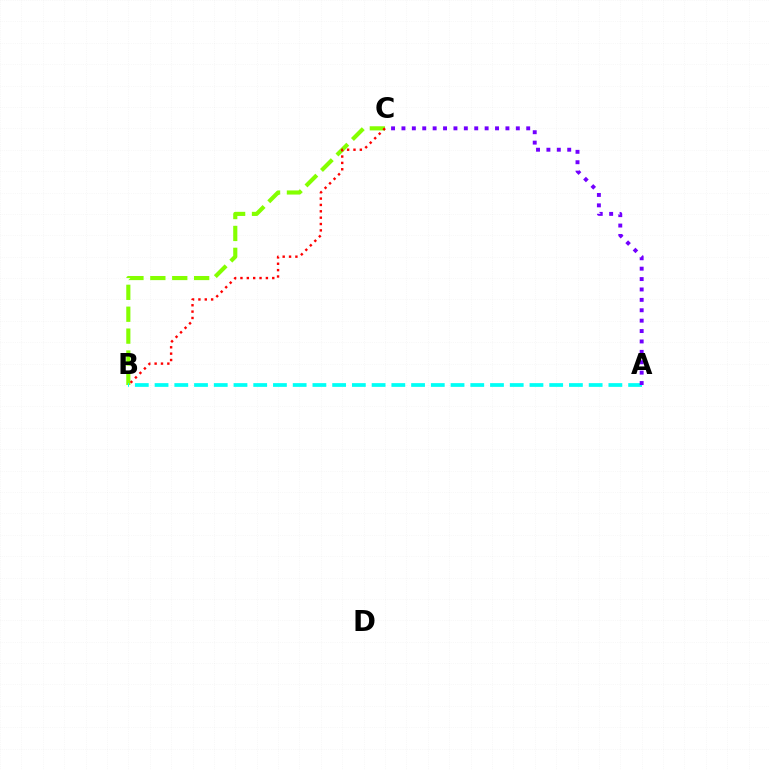{('B', 'C'): [{'color': '#84ff00', 'line_style': 'dashed', 'thickness': 2.97}, {'color': '#ff0000', 'line_style': 'dotted', 'thickness': 1.73}], ('A', 'B'): [{'color': '#00fff6', 'line_style': 'dashed', 'thickness': 2.68}], ('A', 'C'): [{'color': '#7200ff', 'line_style': 'dotted', 'thickness': 2.82}]}